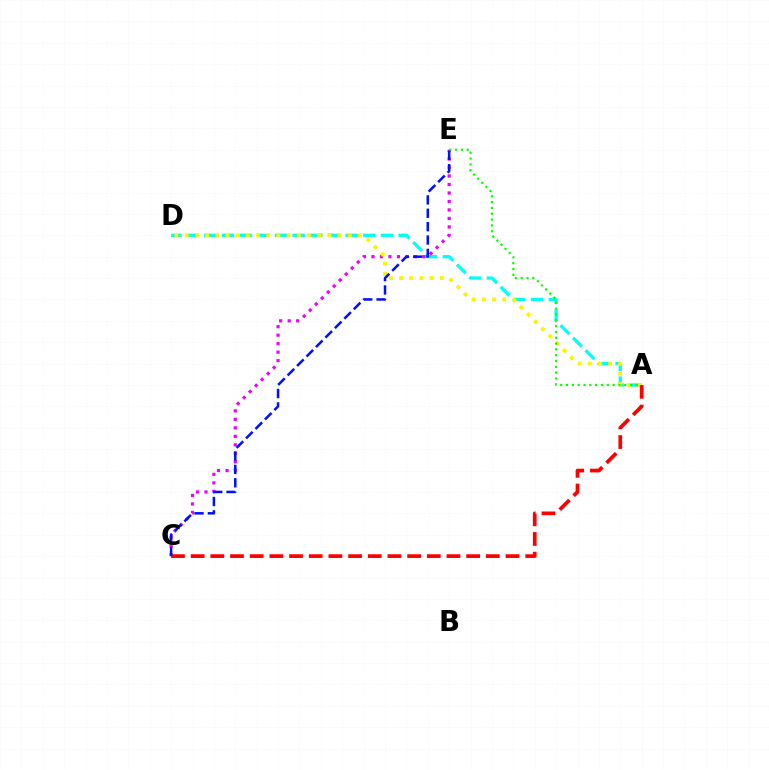{('A', 'D'): [{'color': '#00fff6', 'line_style': 'dashed', 'thickness': 2.4}, {'color': '#fcf500', 'line_style': 'dotted', 'thickness': 2.77}], ('C', 'E'): [{'color': '#ee00ff', 'line_style': 'dotted', 'thickness': 2.31}, {'color': '#0010ff', 'line_style': 'dashed', 'thickness': 1.82}], ('A', 'C'): [{'color': '#ff0000', 'line_style': 'dashed', 'thickness': 2.67}], ('A', 'E'): [{'color': '#08ff00', 'line_style': 'dotted', 'thickness': 1.58}]}